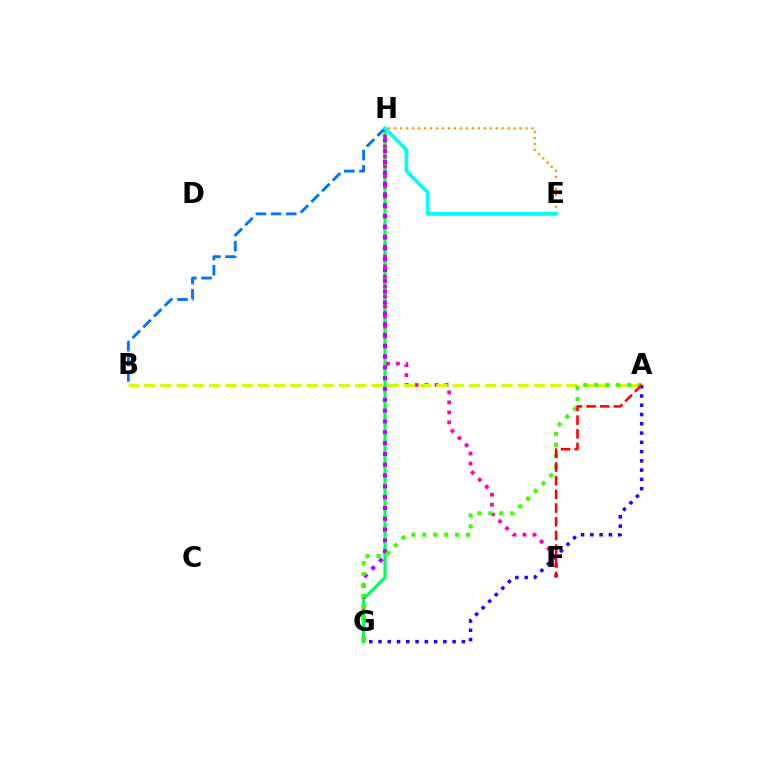{('G', 'H'): [{'color': '#00ff5c', 'line_style': 'solid', 'thickness': 2.26}, {'color': '#b900ff', 'line_style': 'dotted', 'thickness': 2.94}], ('F', 'H'): [{'color': '#ff00ac', 'line_style': 'dotted', 'thickness': 2.72}], ('A', 'B'): [{'color': '#d1ff00', 'line_style': 'dashed', 'thickness': 2.21}], ('E', 'H'): [{'color': '#ff9400', 'line_style': 'dotted', 'thickness': 1.62}, {'color': '#00fff6', 'line_style': 'solid', 'thickness': 2.69}], ('A', 'G'): [{'color': '#3dff00', 'line_style': 'dotted', 'thickness': 2.97}, {'color': '#2500ff', 'line_style': 'dotted', 'thickness': 2.52}], ('B', 'H'): [{'color': '#0074ff', 'line_style': 'dashed', 'thickness': 2.06}], ('A', 'F'): [{'color': '#ff0000', 'line_style': 'dashed', 'thickness': 1.86}]}